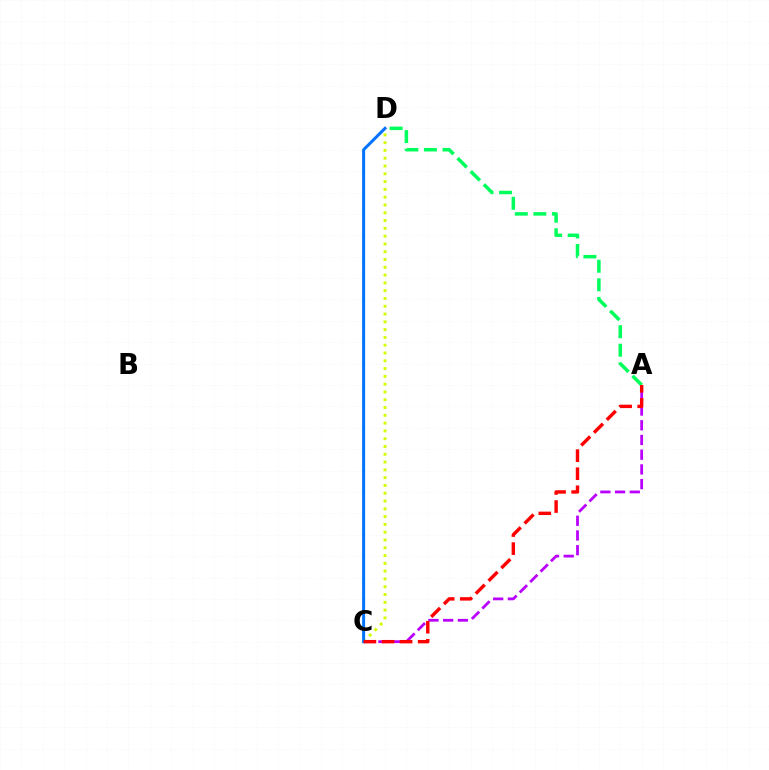{('A', 'C'): [{'color': '#b900ff', 'line_style': 'dashed', 'thickness': 2.0}, {'color': '#ff0000', 'line_style': 'dashed', 'thickness': 2.46}], ('C', 'D'): [{'color': '#d1ff00', 'line_style': 'dotted', 'thickness': 2.12}, {'color': '#0074ff', 'line_style': 'solid', 'thickness': 2.16}], ('A', 'D'): [{'color': '#00ff5c', 'line_style': 'dashed', 'thickness': 2.52}]}